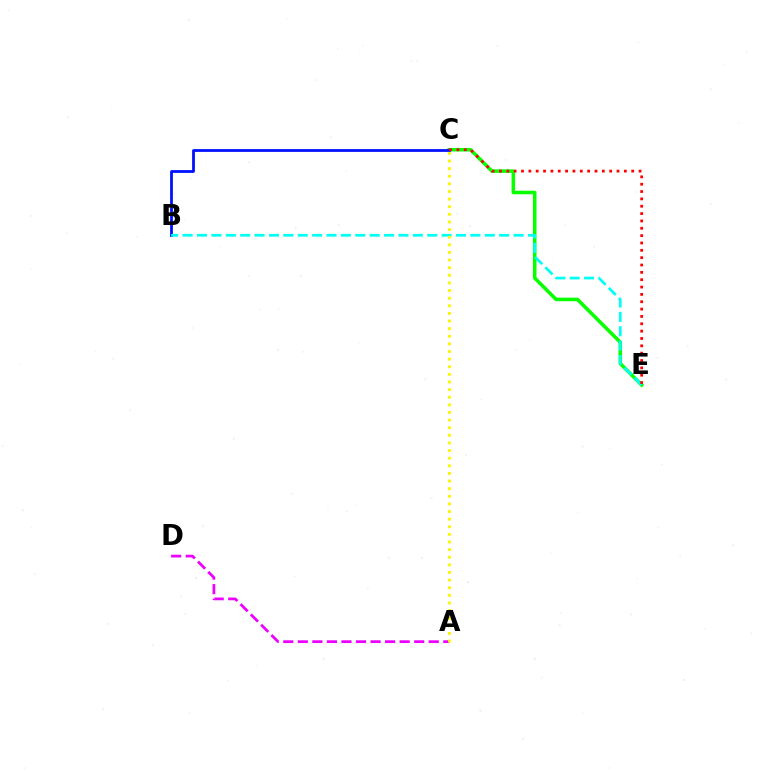{('C', 'E'): [{'color': '#08ff00', 'line_style': 'solid', 'thickness': 2.55}, {'color': '#ff0000', 'line_style': 'dotted', 'thickness': 2.0}], ('B', 'C'): [{'color': '#0010ff', 'line_style': 'solid', 'thickness': 2.0}], ('A', 'D'): [{'color': '#ee00ff', 'line_style': 'dashed', 'thickness': 1.98}], ('B', 'E'): [{'color': '#00fff6', 'line_style': 'dashed', 'thickness': 1.95}], ('A', 'C'): [{'color': '#fcf500', 'line_style': 'dotted', 'thickness': 2.07}]}